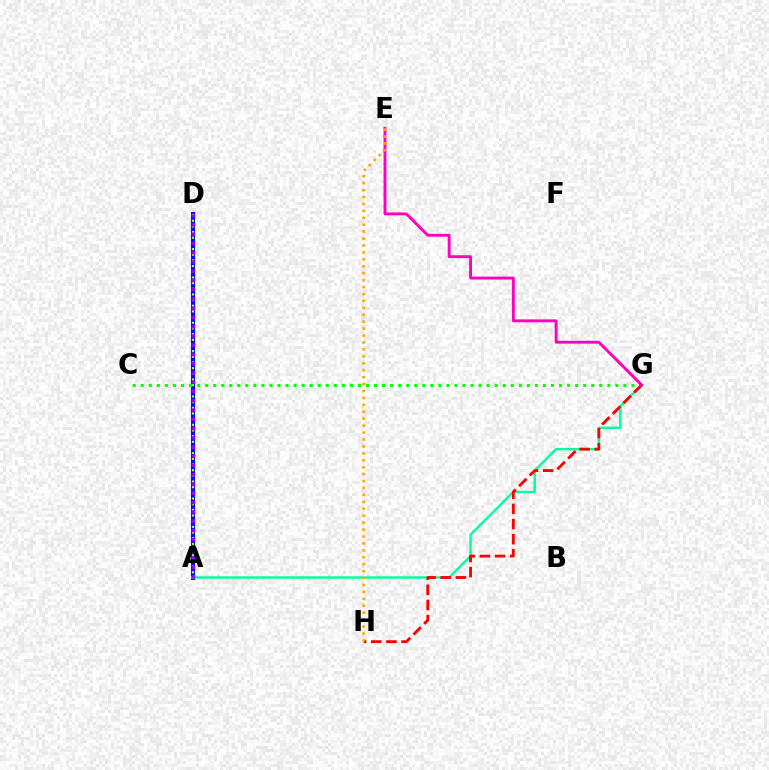{('A', 'D'): [{'color': '#00b5ff', 'line_style': 'solid', 'thickness': 2.16}, {'color': '#0010ff', 'line_style': 'solid', 'thickness': 2.94}, {'color': '#b3ff00', 'line_style': 'dotted', 'thickness': 1.54}, {'color': '#9b00ff', 'line_style': 'dotted', 'thickness': 2.52}], ('C', 'G'): [{'color': '#08ff00', 'line_style': 'dotted', 'thickness': 2.19}], ('A', 'G'): [{'color': '#00ff9d', 'line_style': 'solid', 'thickness': 1.73}], ('G', 'H'): [{'color': '#ff0000', 'line_style': 'dashed', 'thickness': 2.06}], ('E', 'G'): [{'color': '#ff00bd', 'line_style': 'solid', 'thickness': 2.08}], ('E', 'H'): [{'color': '#ffa500', 'line_style': 'dotted', 'thickness': 1.88}]}